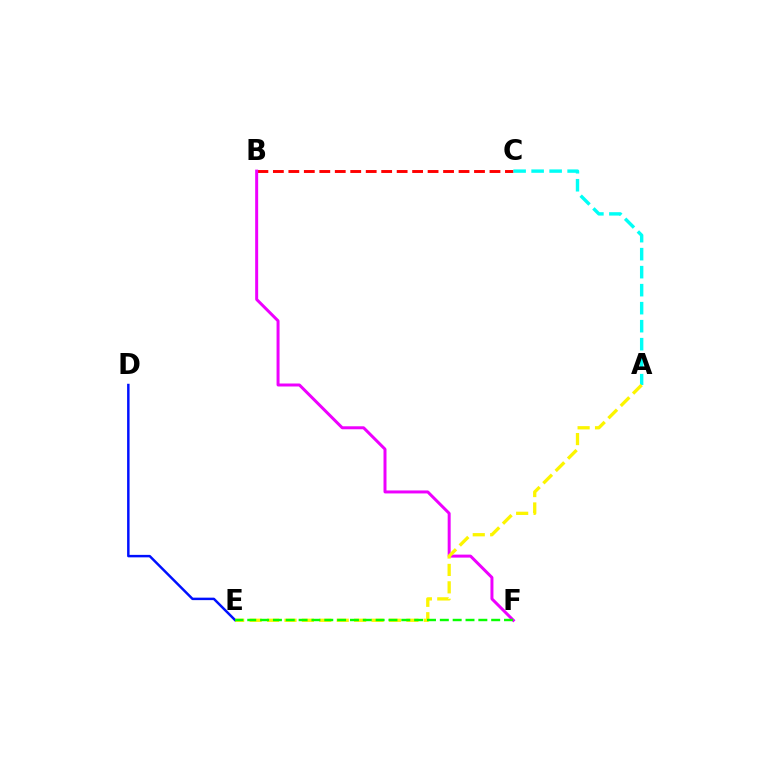{('B', 'C'): [{'color': '#ff0000', 'line_style': 'dashed', 'thickness': 2.1}], ('B', 'F'): [{'color': '#ee00ff', 'line_style': 'solid', 'thickness': 2.15}], ('A', 'C'): [{'color': '#00fff6', 'line_style': 'dashed', 'thickness': 2.45}], ('D', 'E'): [{'color': '#0010ff', 'line_style': 'solid', 'thickness': 1.78}], ('A', 'E'): [{'color': '#fcf500', 'line_style': 'dashed', 'thickness': 2.37}], ('E', 'F'): [{'color': '#08ff00', 'line_style': 'dashed', 'thickness': 1.74}]}